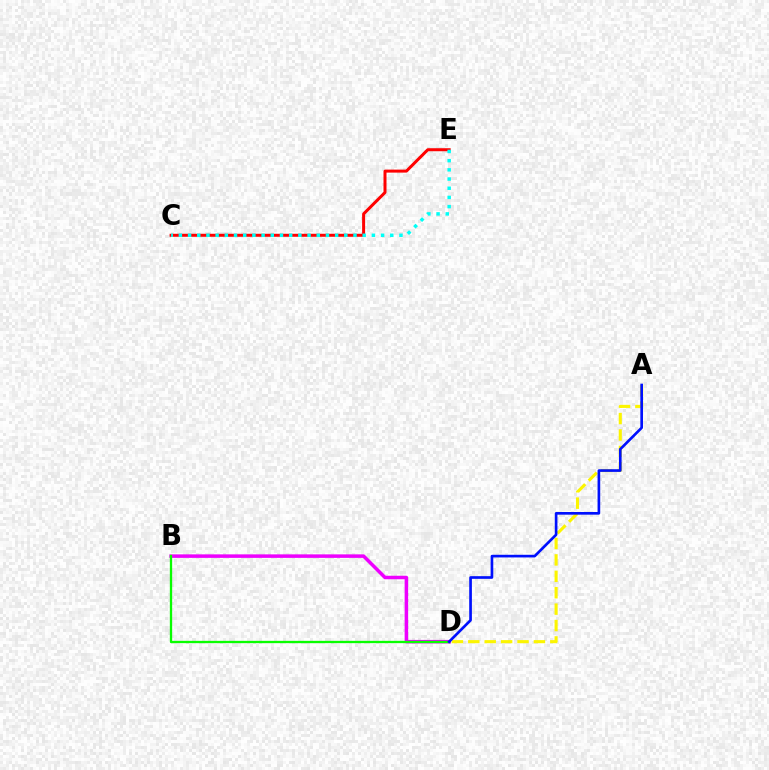{('B', 'D'): [{'color': '#ee00ff', 'line_style': 'solid', 'thickness': 2.52}, {'color': '#08ff00', 'line_style': 'solid', 'thickness': 1.67}], ('C', 'E'): [{'color': '#ff0000', 'line_style': 'solid', 'thickness': 2.16}, {'color': '#00fff6', 'line_style': 'dotted', 'thickness': 2.5}], ('A', 'D'): [{'color': '#fcf500', 'line_style': 'dashed', 'thickness': 2.23}, {'color': '#0010ff', 'line_style': 'solid', 'thickness': 1.92}]}